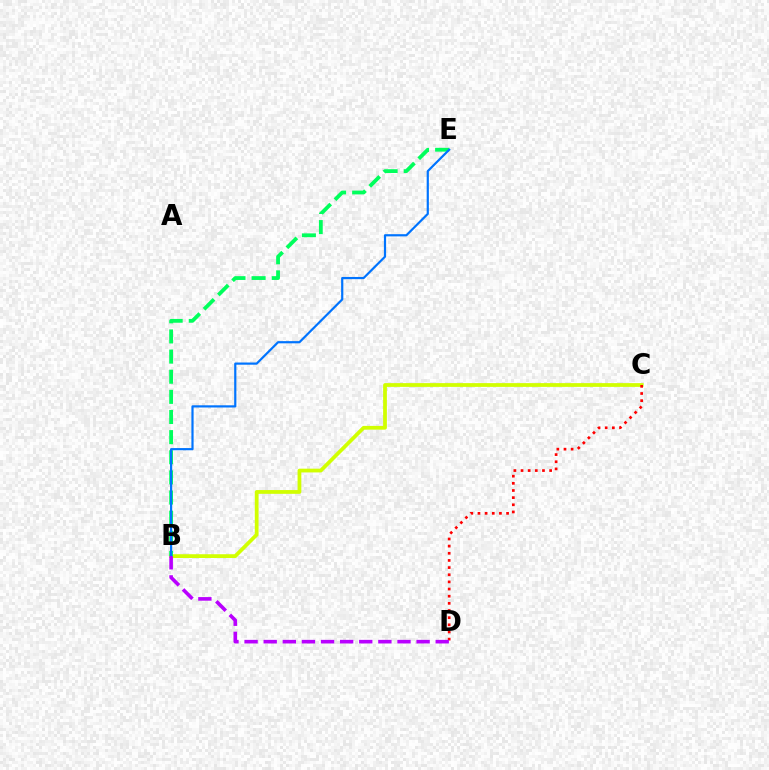{('B', 'C'): [{'color': '#d1ff00', 'line_style': 'solid', 'thickness': 2.71}], ('B', 'E'): [{'color': '#00ff5c', 'line_style': 'dashed', 'thickness': 2.74}, {'color': '#0074ff', 'line_style': 'solid', 'thickness': 1.58}], ('C', 'D'): [{'color': '#ff0000', 'line_style': 'dotted', 'thickness': 1.94}], ('B', 'D'): [{'color': '#b900ff', 'line_style': 'dashed', 'thickness': 2.6}]}